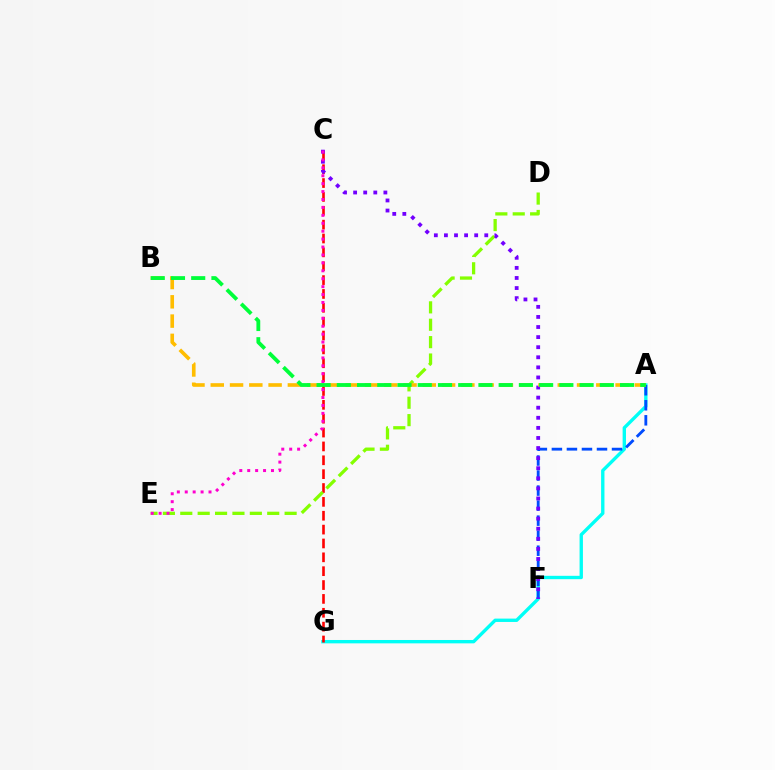{('A', 'G'): [{'color': '#00fff6', 'line_style': 'solid', 'thickness': 2.42}], ('A', 'F'): [{'color': '#004bff', 'line_style': 'dashed', 'thickness': 2.04}], ('C', 'G'): [{'color': '#ff0000', 'line_style': 'dashed', 'thickness': 1.88}], ('D', 'E'): [{'color': '#84ff00', 'line_style': 'dashed', 'thickness': 2.36}], ('C', 'F'): [{'color': '#7200ff', 'line_style': 'dotted', 'thickness': 2.74}], ('C', 'E'): [{'color': '#ff00cf', 'line_style': 'dotted', 'thickness': 2.15}], ('A', 'B'): [{'color': '#ffbd00', 'line_style': 'dashed', 'thickness': 2.62}, {'color': '#00ff39', 'line_style': 'dashed', 'thickness': 2.75}]}